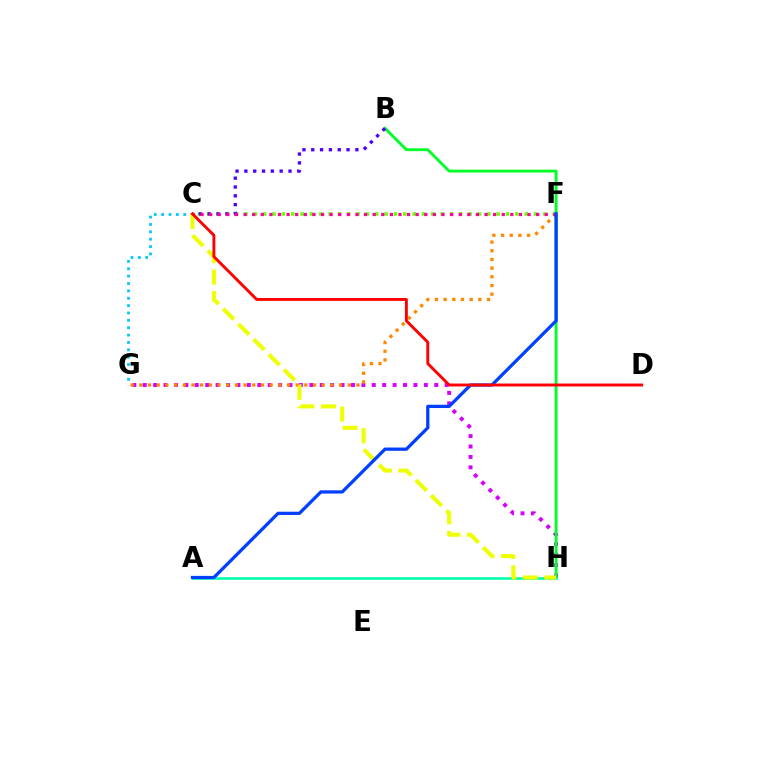{('C', 'F'): [{'color': '#66ff00', 'line_style': 'dotted', 'thickness': 2.54}, {'color': '#ff00a0', 'line_style': 'dotted', 'thickness': 2.34}], ('G', 'H'): [{'color': '#d600ff', 'line_style': 'dotted', 'thickness': 2.83}], ('F', 'G'): [{'color': '#ff8800', 'line_style': 'dotted', 'thickness': 2.36}], ('B', 'H'): [{'color': '#00ff27', 'line_style': 'solid', 'thickness': 2.06}], ('A', 'H'): [{'color': '#00ffaf', 'line_style': 'solid', 'thickness': 1.88}], ('B', 'C'): [{'color': '#4f00ff', 'line_style': 'dotted', 'thickness': 2.4}], ('C', 'G'): [{'color': '#00c7ff', 'line_style': 'dotted', 'thickness': 2.0}], ('C', 'H'): [{'color': '#eeff00', 'line_style': 'dashed', 'thickness': 2.92}], ('A', 'F'): [{'color': '#003fff', 'line_style': 'solid', 'thickness': 2.34}], ('C', 'D'): [{'color': '#ff0000', 'line_style': 'solid', 'thickness': 2.08}]}